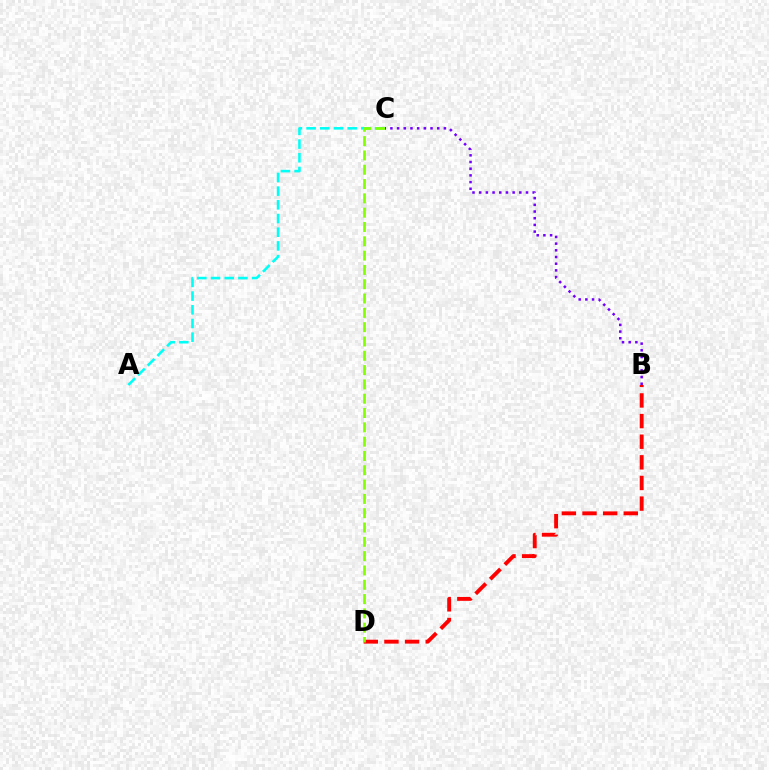{('A', 'C'): [{'color': '#00fff6', 'line_style': 'dashed', 'thickness': 1.86}], ('B', 'D'): [{'color': '#ff0000', 'line_style': 'dashed', 'thickness': 2.8}], ('C', 'D'): [{'color': '#84ff00', 'line_style': 'dashed', 'thickness': 1.94}], ('B', 'C'): [{'color': '#7200ff', 'line_style': 'dotted', 'thickness': 1.82}]}